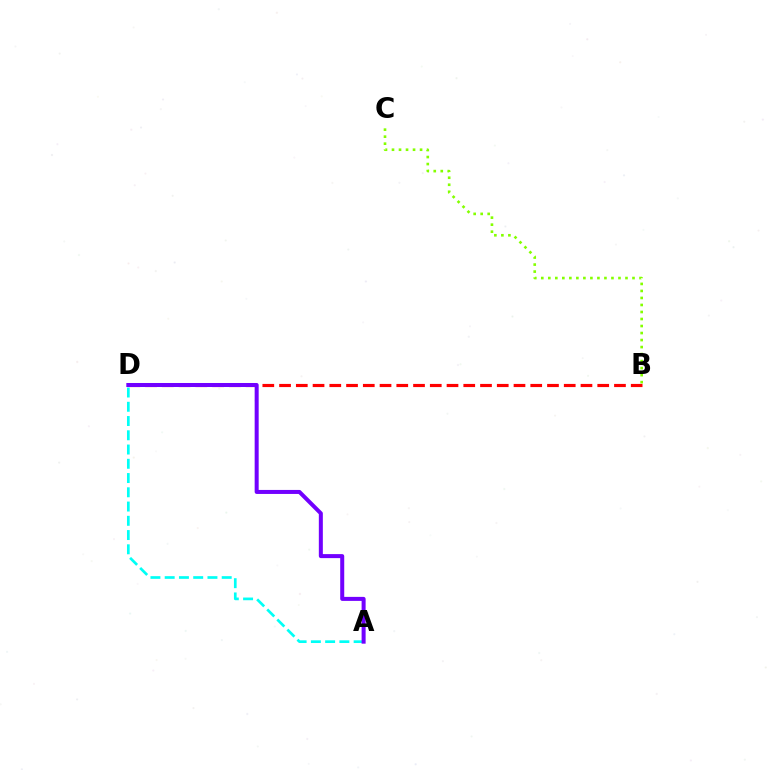{('B', 'C'): [{'color': '#84ff00', 'line_style': 'dotted', 'thickness': 1.91}], ('B', 'D'): [{'color': '#ff0000', 'line_style': 'dashed', 'thickness': 2.27}], ('A', 'D'): [{'color': '#00fff6', 'line_style': 'dashed', 'thickness': 1.94}, {'color': '#7200ff', 'line_style': 'solid', 'thickness': 2.89}]}